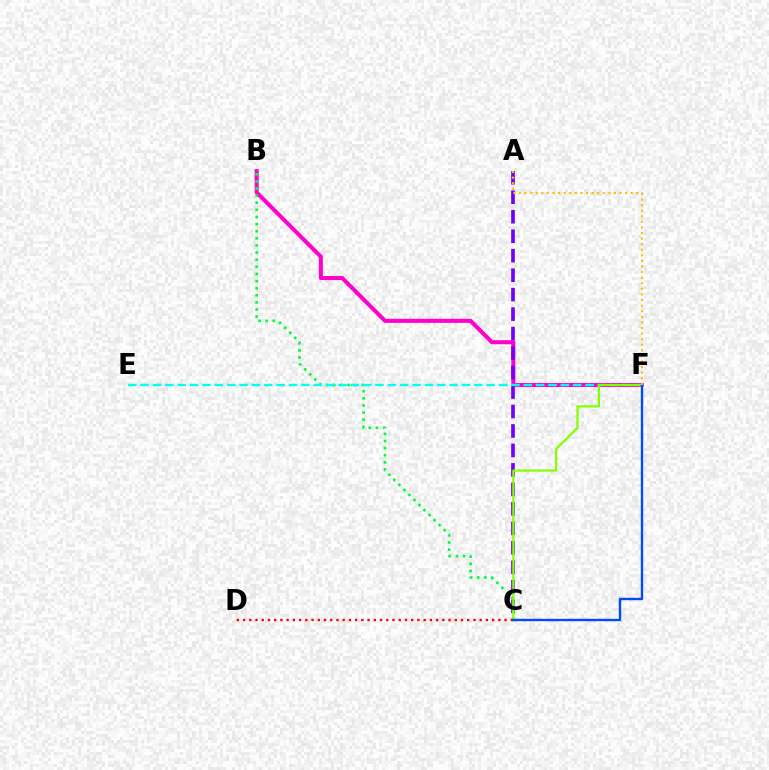{('B', 'F'): [{'color': '#ff00cf', 'line_style': 'solid', 'thickness': 2.92}], ('A', 'C'): [{'color': '#7200ff', 'line_style': 'dashed', 'thickness': 2.65}], ('C', 'D'): [{'color': '#ff0000', 'line_style': 'dotted', 'thickness': 1.69}], ('B', 'C'): [{'color': '#00ff39', 'line_style': 'dotted', 'thickness': 1.93}], ('E', 'F'): [{'color': '#00fff6', 'line_style': 'dashed', 'thickness': 1.68}], ('C', 'F'): [{'color': '#84ff00', 'line_style': 'solid', 'thickness': 1.58}, {'color': '#004bff', 'line_style': 'solid', 'thickness': 1.72}], ('A', 'F'): [{'color': '#ffbd00', 'line_style': 'dotted', 'thickness': 1.52}]}